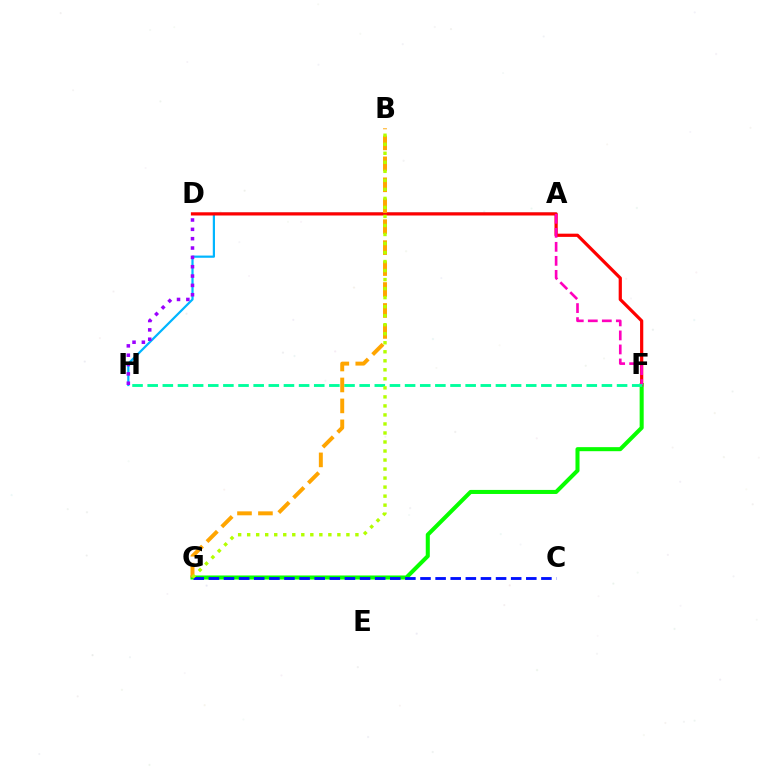{('F', 'G'): [{'color': '#08ff00', 'line_style': 'solid', 'thickness': 2.91}], ('A', 'H'): [{'color': '#00b5ff', 'line_style': 'solid', 'thickness': 1.59}], ('D', 'F'): [{'color': '#ff0000', 'line_style': 'solid', 'thickness': 2.31}], ('D', 'H'): [{'color': '#9b00ff', 'line_style': 'dotted', 'thickness': 2.54}], ('A', 'F'): [{'color': '#ff00bd', 'line_style': 'dashed', 'thickness': 1.91}], ('C', 'G'): [{'color': '#0010ff', 'line_style': 'dashed', 'thickness': 2.05}], ('F', 'H'): [{'color': '#00ff9d', 'line_style': 'dashed', 'thickness': 2.06}], ('B', 'G'): [{'color': '#ffa500', 'line_style': 'dashed', 'thickness': 2.85}, {'color': '#b3ff00', 'line_style': 'dotted', 'thickness': 2.45}]}